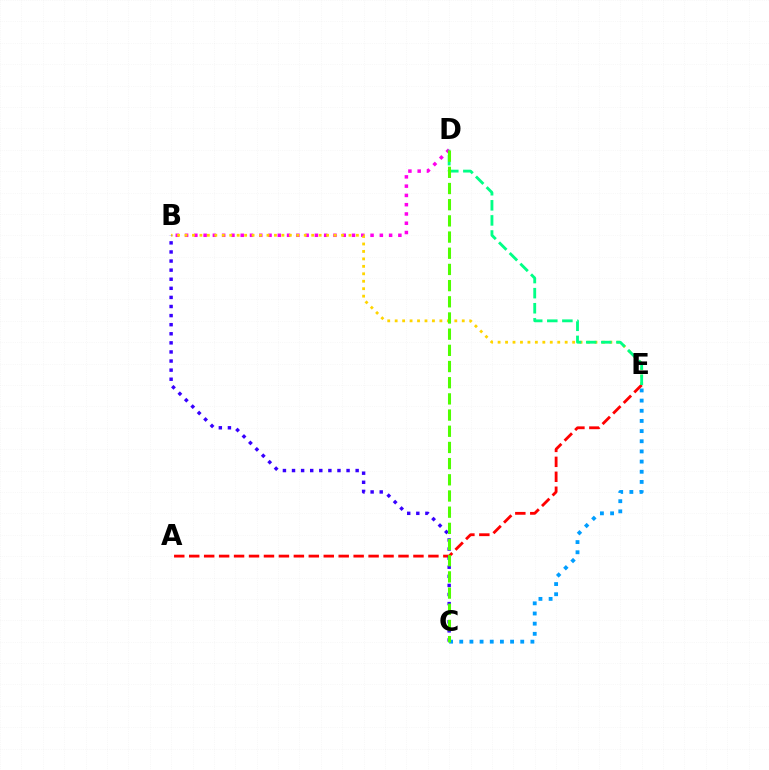{('B', 'D'): [{'color': '#ff00ed', 'line_style': 'dotted', 'thickness': 2.52}], ('B', 'E'): [{'color': '#ffd500', 'line_style': 'dotted', 'thickness': 2.02}], ('C', 'E'): [{'color': '#009eff', 'line_style': 'dotted', 'thickness': 2.76}], ('A', 'E'): [{'color': '#ff0000', 'line_style': 'dashed', 'thickness': 2.03}], ('D', 'E'): [{'color': '#00ff86', 'line_style': 'dashed', 'thickness': 2.05}], ('B', 'C'): [{'color': '#3700ff', 'line_style': 'dotted', 'thickness': 2.47}], ('C', 'D'): [{'color': '#4fff00', 'line_style': 'dashed', 'thickness': 2.2}]}